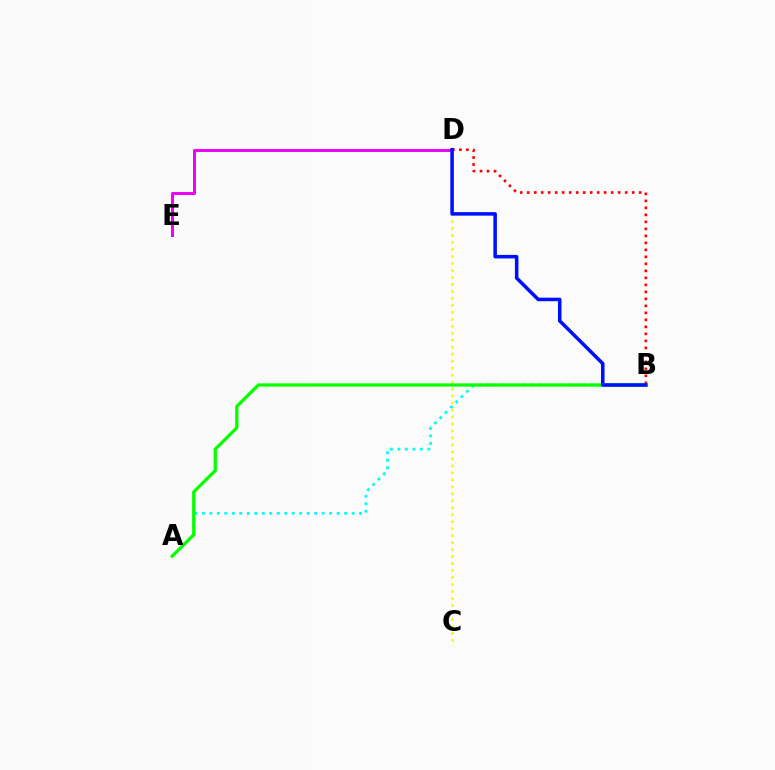{('A', 'B'): [{'color': '#00fff6', 'line_style': 'dotted', 'thickness': 2.03}, {'color': '#08ff00', 'line_style': 'solid', 'thickness': 2.35}], ('C', 'D'): [{'color': '#fcf500', 'line_style': 'dotted', 'thickness': 1.9}], ('B', 'D'): [{'color': '#ff0000', 'line_style': 'dotted', 'thickness': 1.9}, {'color': '#0010ff', 'line_style': 'solid', 'thickness': 2.54}], ('D', 'E'): [{'color': '#ee00ff', 'line_style': 'solid', 'thickness': 2.15}]}